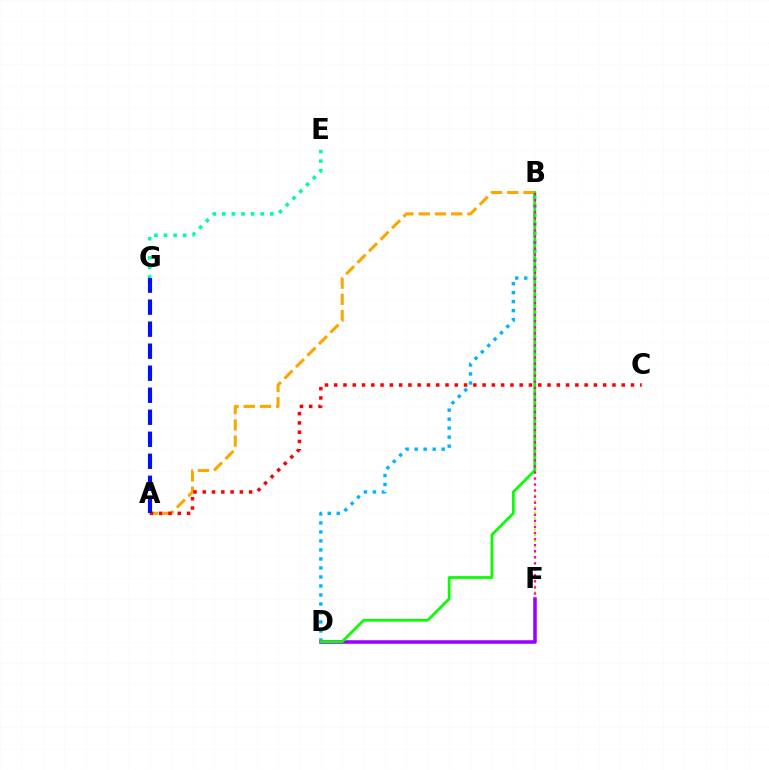{('B', 'F'): [{'color': '#b3ff00', 'line_style': 'dotted', 'thickness': 1.55}, {'color': '#ff00bd', 'line_style': 'dotted', 'thickness': 1.64}], ('A', 'B'): [{'color': '#ffa500', 'line_style': 'dashed', 'thickness': 2.21}], ('A', 'C'): [{'color': '#ff0000', 'line_style': 'dotted', 'thickness': 2.52}], ('B', 'D'): [{'color': '#00b5ff', 'line_style': 'dotted', 'thickness': 2.45}, {'color': '#08ff00', 'line_style': 'solid', 'thickness': 1.99}], ('A', 'G'): [{'color': '#0010ff', 'line_style': 'dashed', 'thickness': 2.99}], ('D', 'F'): [{'color': '#9b00ff', 'line_style': 'solid', 'thickness': 2.54}], ('E', 'G'): [{'color': '#00ff9d', 'line_style': 'dotted', 'thickness': 2.61}]}